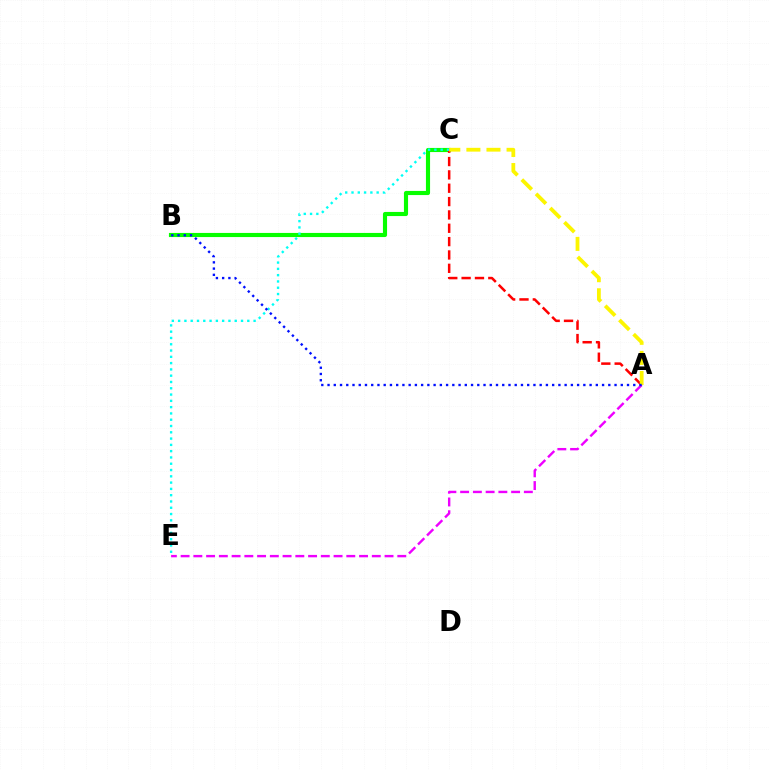{('A', 'E'): [{'color': '#ee00ff', 'line_style': 'dashed', 'thickness': 1.73}], ('B', 'C'): [{'color': '#08ff00', 'line_style': 'solid', 'thickness': 2.97}], ('A', 'C'): [{'color': '#ff0000', 'line_style': 'dashed', 'thickness': 1.81}, {'color': '#fcf500', 'line_style': 'dashed', 'thickness': 2.73}], ('C', 'E'): [{'color': '#00fff6', 'line_style': 'dotted', 'thickness': 1.71}], ('A', 'B'): [{'color': '#0010ff', 'line_style': 'dotted', 'thickness': 1.7}]}